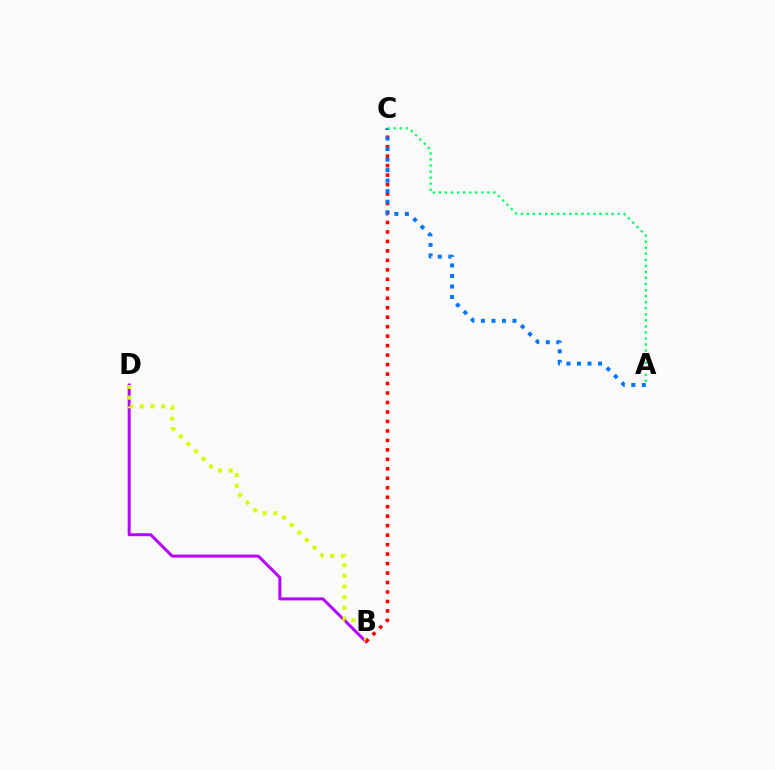{('B', 'D'): [{'color': '#b900ff', 'line_style': 'solid', 'thickness': 2.14}, {'color': '#d1ff00', 'line_style': 'dotted', 'thickness': 2.9}], ('B', 'C'): [{'color': '#ff0000', 'line_style': 'dotted', 'thickness': 2.57}], ('A', 'C'): [{'color': '#0074ff', 'line_style': 'dotted', 'thickness': 2.86}, {'color': '#00ff5c', 'line_style': 'dotted', 'thickness': 1.64}]}